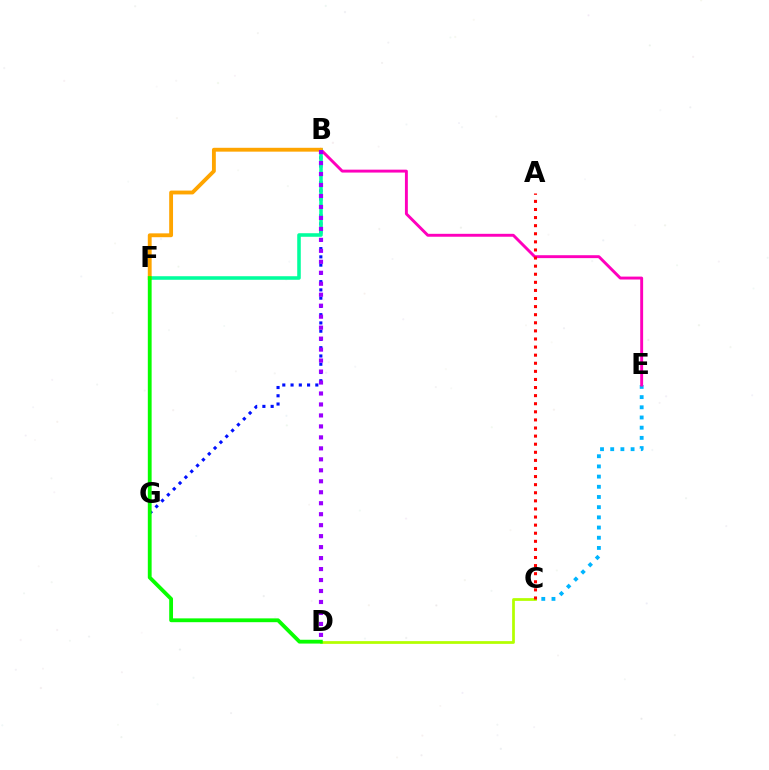{('C', 'E'): [{'color': '#00b5ff', 'line_style': 'dotted', 'thickness': 2.77}], ('B', 'G'): [{'color': '#0010ff', 'line_style': 'dotted', 'thickness': 2.24}], ('C', 'D'): [{'color': '#b3ff00', 'line_style': 'solid', 'thickness': 1.98}], ('B', 'E'): [{'color': '#ff00bd', 'line_style': 'solid', 'thickness': 2.1}], ('B', 'F'): [{'color': '#00ff9d', 'line_style': 'solid', 'thickness': 2.56}, {'color': '#ffa500', 'line_style': 'solid', 'thickness': 2.77}], ('A', 'C'): [{'color': '#ff0000', 'line_style': 'dotted', 'thickness': 2.2}], ('D', 'F'): [{'color': '#08ff00', 'line_style': 'solid', 'thickness': 2.74}], ('B', 'D'): [{'color': '#9b00ff', 'line_style': 'dotted', 'thickness': 2.98}]}